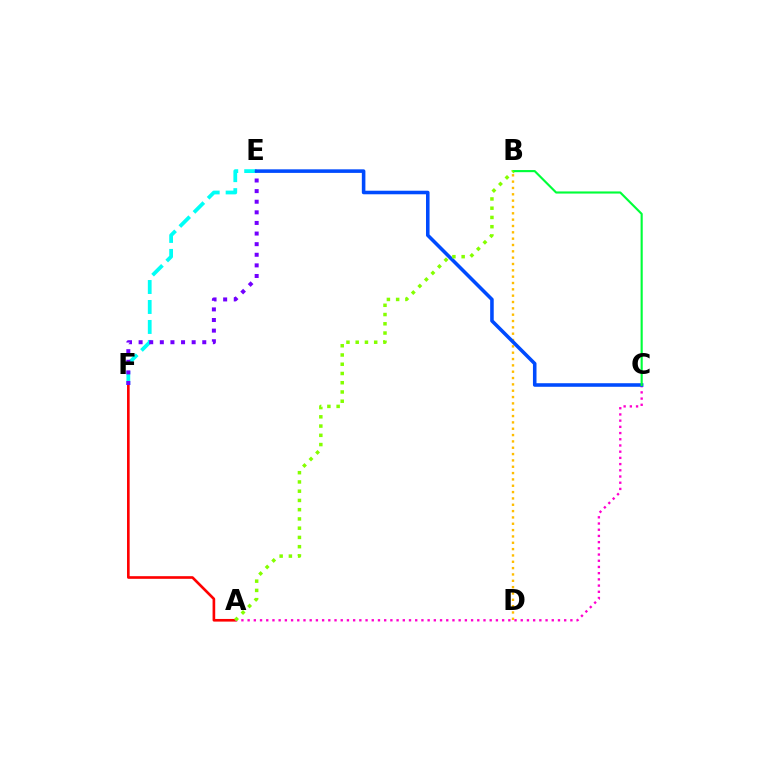{('B', 'D'): [{'color': '#ffbd00', 'line_style': 'dotted', 'thickness': 1.72}], ('A', 'F'): [{'color': '#ff0000', 'line_style': 'solid', 'thickness': 1.9}], ('E', 'F'): [{'color': '#00fff6', 'line_style': 'dashed', 'thickness': 2.71}, {'color': '#7200ff', 'line_style': 'dotted', 'thickness': 2.88}], ('A', 'C'): [{'color': '#ff00cf', 'line_style': 'dotted', 'thickness': 1.69}], ('C', 'E'): [{'color': '#004bff', 'line_style': 'solid', 'thickness': 2.57}], ('B', 'C'): [{'color': '#00ff39', 'line_style': 'solid', 'thickness': 1.54}], ('A', 'B'): [{'color': '#84ff00', 'line_style': 'dotted', 'thickness': 2.51}]}